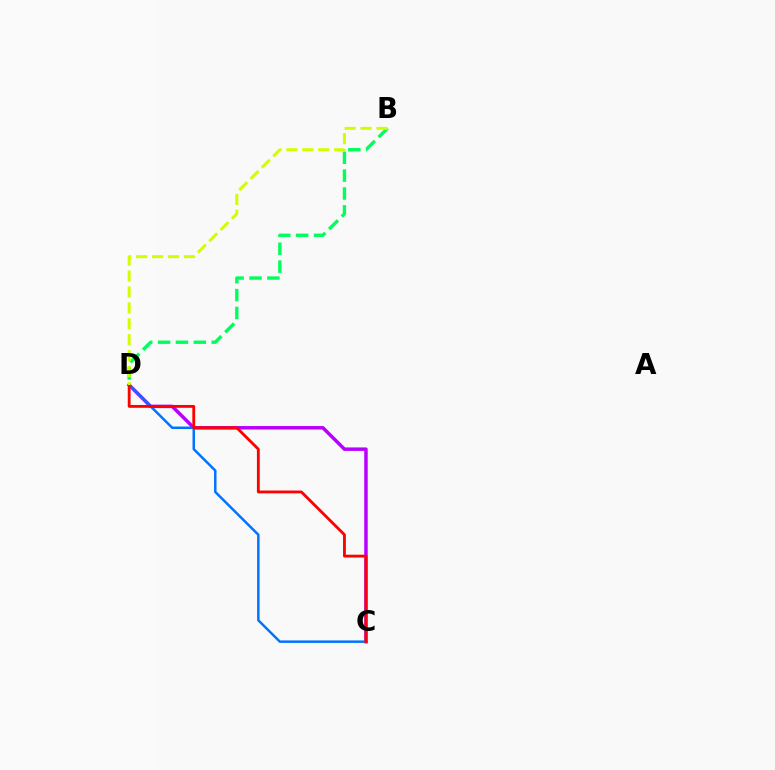{('C', 'D'): [{'color': '#b900ff', 'line_style': 'solid', 'thickness': 2.5}, {'color': '#0074ff', 'line_style': 'solid', 'thickness': 1.79}, {'color': '#ff0000', 'line_style': 'solid', 'thickness': 2.04}], ('B', 'D'): [{'color': '#00ff5c', 'line_style': 'dashed', 'thickness': 2.43}, {'color': '#d1ff00', 'line_style': 'dashed', 'thickness': 2.16}]}